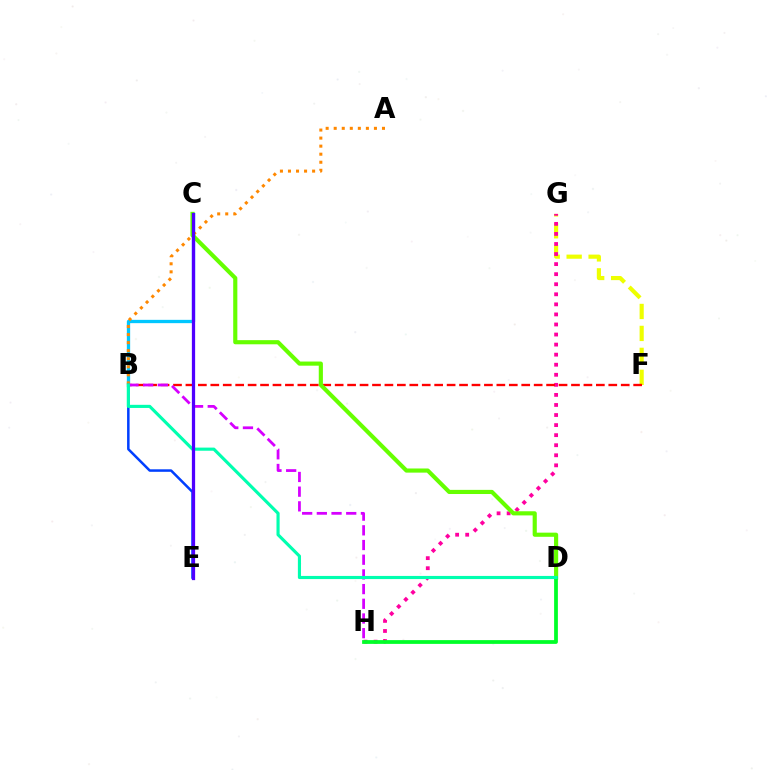{('F', 'G'): [{'color': '#eeff00', 'line_style': 'dashed', 'thickness': 2.98}], ('G', 'H'): [{'color': '#ff00a0', 'line_style': 'dotted', 'thickness': 2.73}], ('B', 'C'): [{'color': '#00c7ff', 'line_style': 'solid', 'thickness': 2.38}], ('B', 'F'): [{'color': '#ff0000', 'line_style': 'dashed', 'thickness': 1.69}], ('C', 'D'): [{'color': '#66ff00', 'line_style': 'solid', 'thickness': 2.98}], ('D', 'H'): [{'color': '#00ff27', 'line_style': 'solid', 'thickness': 2.71}], ('A', 'B'): [{'color': '#ff8800', 'line_style': 'dotted', 'thickness': 2.19}], ('B', 'E'): [{'color': '#003fff', 'line_style': 'solid', 'thickness': 1.81}], ('B', 'H'): [{'color': '#d600ff', 'line_style': 'dashed', 'thickness': 2.0}], ('B', 'D'): [{'color': '#00ffaf', 'line_style': 'solid', 'thickness': 2.25}], ('C', 'E'): [{'color': '#4f00ff', 'line_style': 'solid', 'thickness': 2.34}]}